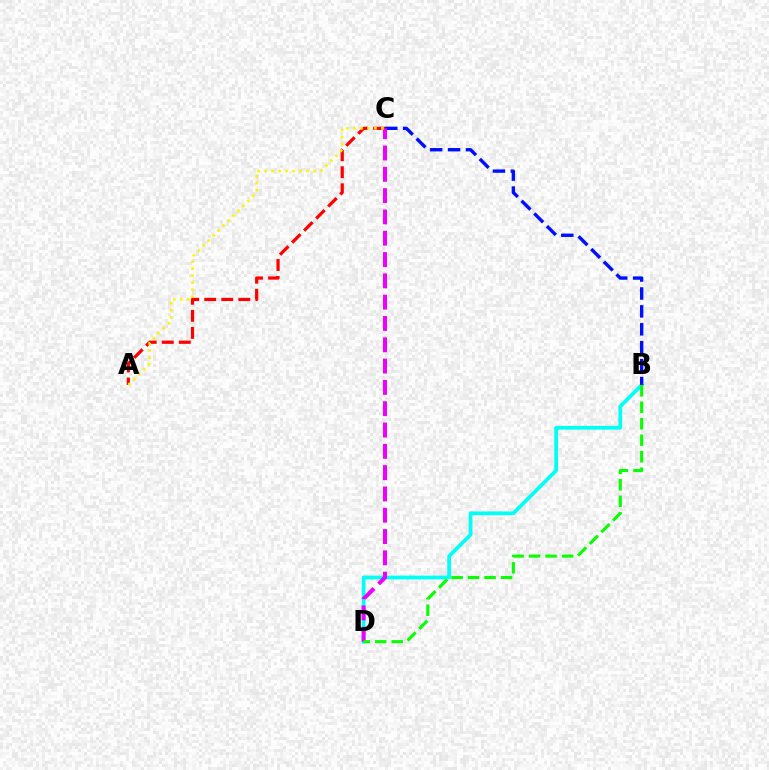{('B', 'D'): [{'color': '#00fff6', 'line_style': 'solid', 'thickness': 2.71}, {'color': '#08ff00', 'line_style': 'dashed', 'thickness': 2.24}], ('B', 'C'): [{'color': '#0010ff', 'line_style': 'dashed', 'thickness': 2.43}], ('A', 'C'): [{'color': '#ff0000', 'line_style': 'dashed', 'thickness': 2.32}, {'color': '#fcf500', 'line_style': 'dotted', 'thickness': 1.9}], ('C', 'D'): [{'color': '#ee00ff', 'line_style': 'dashed', 'thickness': 2.89}]}